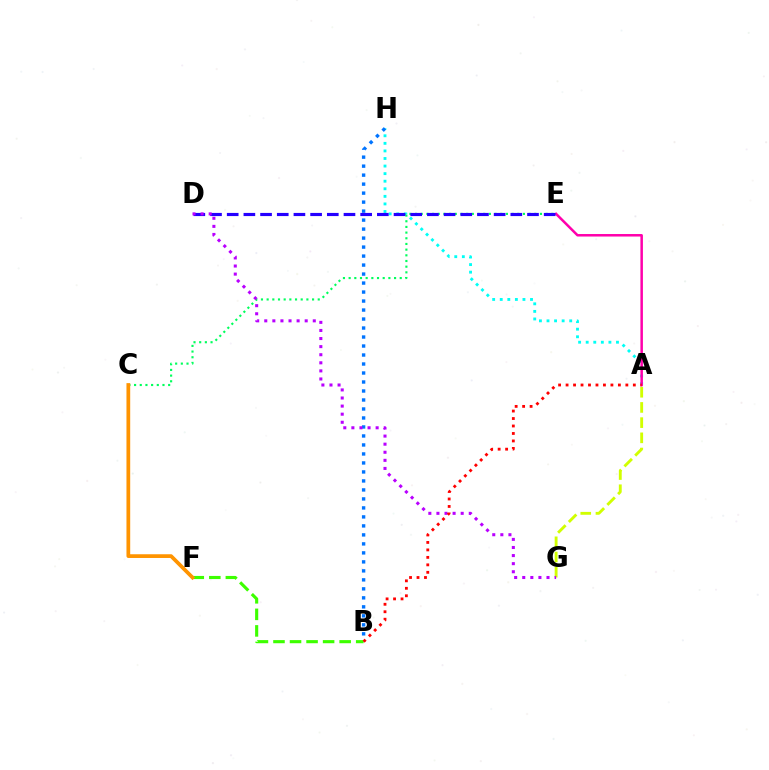{('A', 'H'): [{'color': '#00fff6', 'line_style': 'dotted', 'thickness': 2.06}], ('A', 'G'): [{'color': '#d1ff00', 'line_style': 'dashed', 'thickness': 2.06}], ('A', 'E'): [{'color': '#ff00ac', 'line_style': 'solid', 'thickness': 1.8}], ('C', 'E'): [{'color': '#00ff5c', 'line_style': 'dotted', 'thickness': 1.54}], ('B', 'H'): [{'color': '#0074ff', 'line_style': 'dotted', 'thickness': 2.44}], ('D', 'E'): [{'color': '#2500ff', 'line_style': 'dashed', 'thickness': 2.27}], ('B', 'F'): [{'color': '#3dff00', 'line_style': 'dashed', 'thickness': 2.25}], ('C', 'F'): [{'color': '#ff9400', 'line_style': 'solid', 'thickness': 2.69}], ('D', 'G'): [{'color': '#b900ff', 'line_style': 'dotted', 'thickness': 2.2}], ('A', 'B'): [{'color': '#ff0000', 'line_style': 'dotted', 'thickness': 2.03}]}